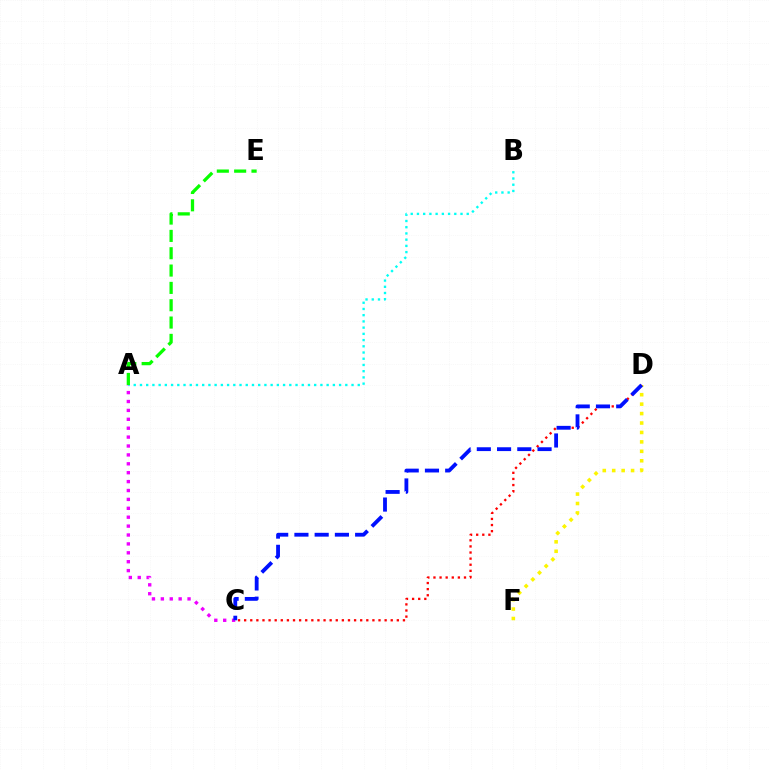{('A', 'C'): [{'color': '#ee00ff', 'line_style': 'dotted', 'thickness': 2.42}], ('A', 'B'): [{'color': '#00fff6', 'line_style': 'dotted', 'thickness': 1.69}], ('A', 'E'): [{'color': '#08ff00', 'line_style': 'dashed', 'thickness': 2.35}], ('D', 'F'): [{'color': '#fcf500', 'line_style': 'dotted', 'thickness': 2.56}], ('C', 'D'): [{'color': '#ff0000', 'line_style': 'dotted', 'thickness': 1.66}, {'color': '#0010ff', 'line_style': 'dashed', 'thickness': 2.75}]}